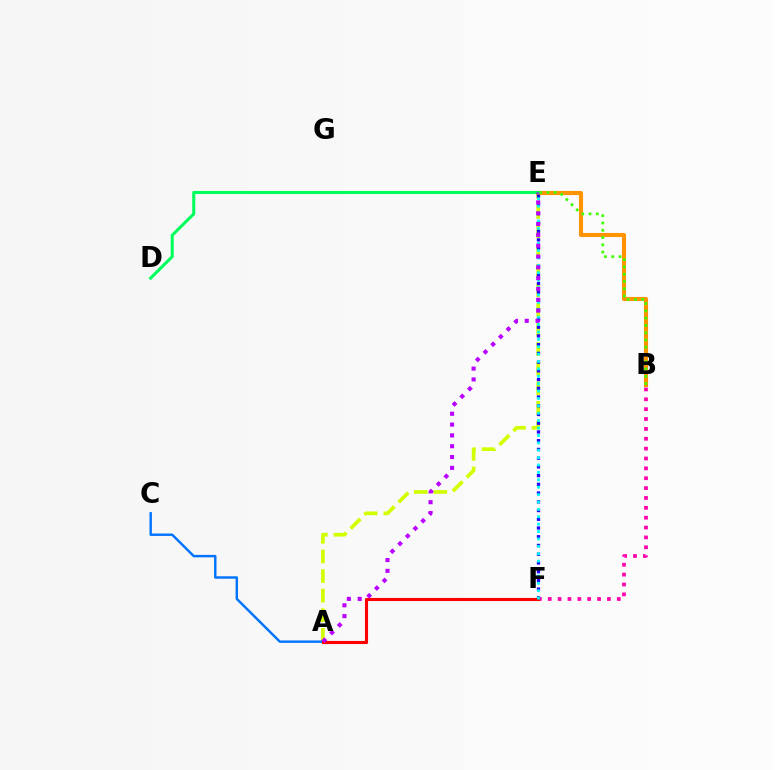{('B', 'F'): [{'color': '#ff00ac', 'line_style': 'dotted', 'thickness': 2.68}], ('A', 'E'): [{'color': '#d1ff00', 'line_style': 'dashed', 'thickness': 2.66}, {'color': '#b900ff', 'line_style': 'dotted', 'thickness': 2.94}], ('A', 'C'): [{'color': '#0074ff', 'line_style': 'solid', 'thickness': 1.76}], ('B', 'E'): [{'color': '#ff9400', 'line_style': 'solid', 'thickness': 2.96}, {'color': '#3dff00', 'line_style': 'dotted', 'thickness': 1.98}], ('E', 'F'): [{'color': '#2500ff', 'line_style': 'dotted', 'thickness': 2.37}, {'color': '#00fff6', 'line_style': 'dotted', 'thickness': 2.01}], ('A', 'F'): [{'color': '#ff0000', 'line_style': 'solid', 'thickness': 2.24}], ('D', 'E'): [{'color': '#00ff5c', 'line_style': 'solid', 'thickness': 2.2}]}